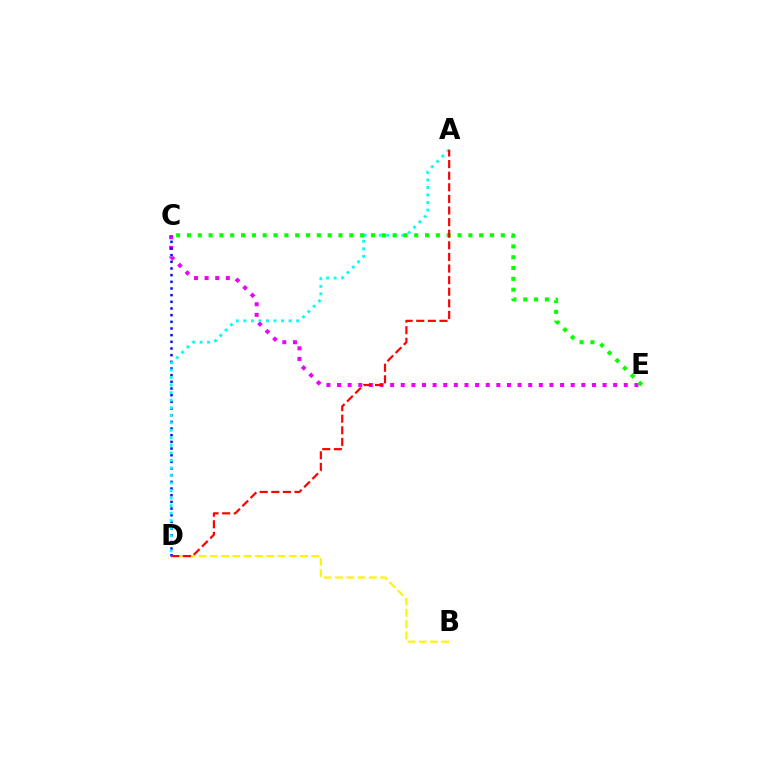{('C', 'E'): [{'color': '#ee00ff', 'line_style': 'dotted', 'thickness': 2.89}, {'color': '#08ff00', 'line_style': 'dotted', 'thickness': 2.94}], ('C', 'D'): [{'color': '#0010ff', 'line_style': 'dotted', 'thickness': 1.81}], ('B', 'D'): [{'color': '#fcf500', 'line_style': 'dashed', 'thickness': 1.53}], ('A', 'D'): [{'color': '#00fff6', 'line_style': 'dotted', 'thickness': 2.05}, {'color': '#ff0000', 'line_style': 'dashed', 'thickness': 1.58}]}